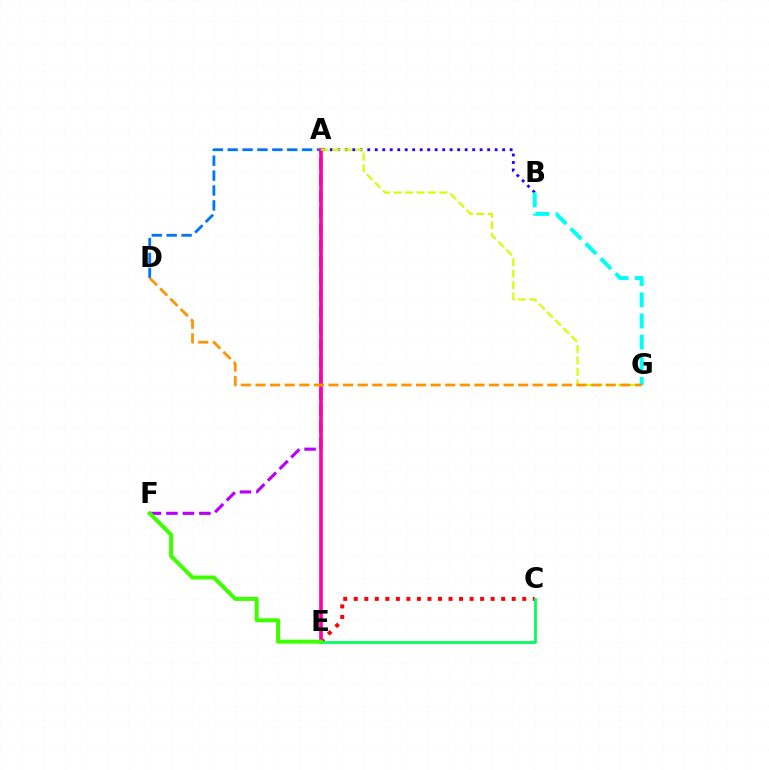{('C', 'E'): [{'color': '#ff0000', 'line_style': 'dotted', 'thickness': 2.86}, {'color': '#00ff5c', 'line_style': 'solid', 'thickness': 1.99}], ('A', 'B'): [{'color': '#2500ff', 'line_style': 'dotted', 'thickness': 2.04}], ('A', 'D'): [{'color': '#0074ff', 'line_style': 'dashed', 'thickness': 2.02}], ('A', 'F'): [{'color': '#b900ff', 'line_style': 'dashed', 'thickness': 2.24}], ('A', 'E'): [{'color': '#ff00ac', 'line_style': 'solid', 'thickness': 2.63}], ('E', 'F'): [{'color': '#3dff00', 'line_style': 'solid', 'thickness': 2.87}], ('A', 'G'): [{'color': '#d1ff00', 'line_style': 'dashed', 'thickness': 1.56}], ('B', 'G'): [{'color': '#00fff6', 'line_style': 'dashed', 'thickness': 2.87}], ('D', 'G'): [{'color': '#ff9400', 'line_style': 'dashed', 'thickness': 1.98}]}